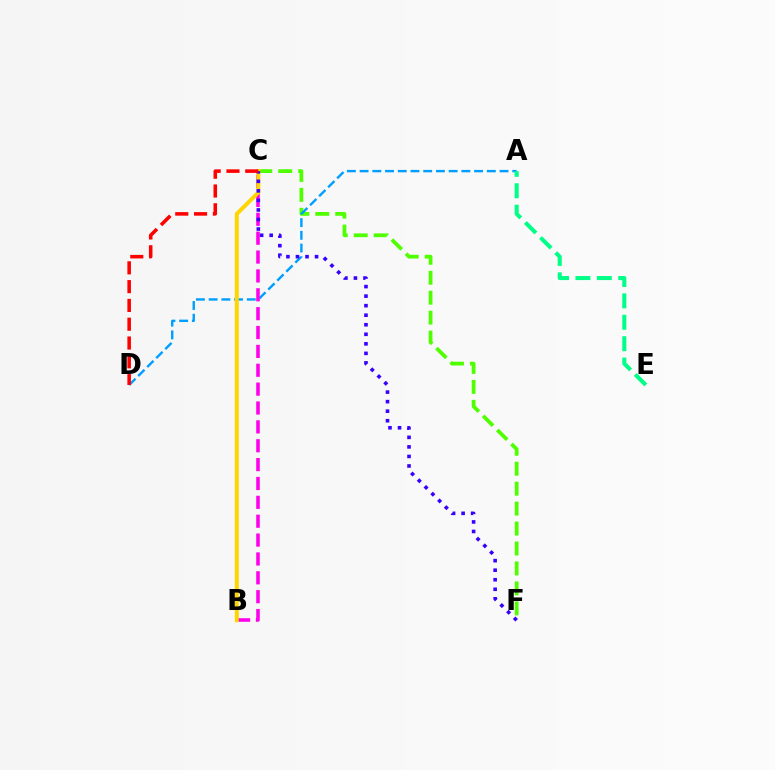{('C', 'F'): [{'color': '#4fff00', 'line_style': 'dashed', 'thickness': 2.71}, {'color': '#3700ff', 'line_style': 'dotted', 'thickness': 2.59}], ('A', 'D'): [{'color': '#009eff', 'line_style': 'dashed', 'thickness': 1.73}], ('A', 'E'): [{'color': '#00ff86', 'line_style': 'dashed', 'thickness': 2.91}], ('B', 'C'): [{'color': '#ff00ed', 'line_style': 'dashed', 'thickness': 2.56}, {'color': '#ffd500', 'line_style': 'solid', 'thickness': 2.85}], ('C', 'D'): [{'color': '#ff0000', 'line_style': 'dashed', 'thickness': 2.55}]}